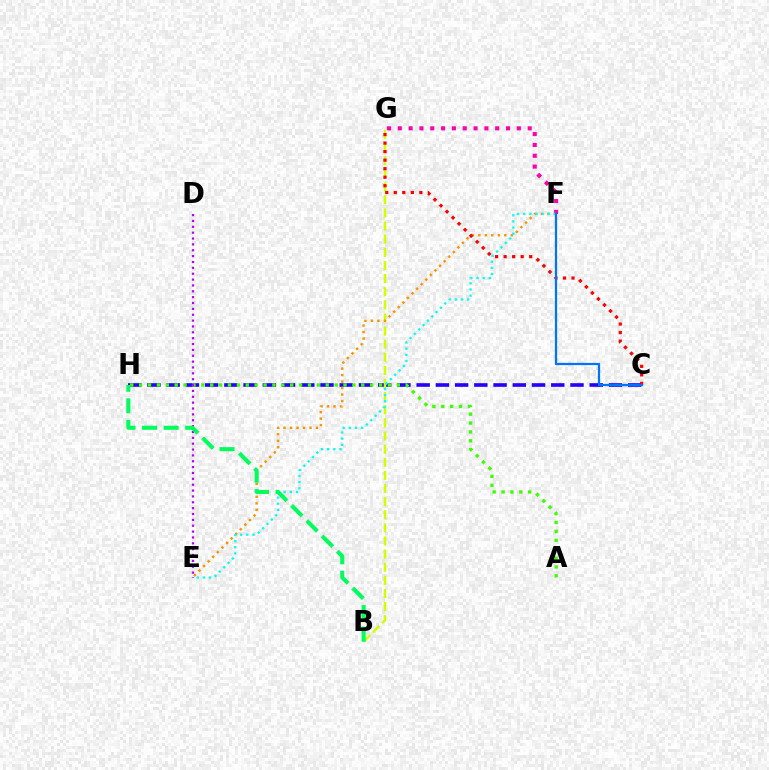{('C', 'H'): [{'color': '#2500ff', 'line_style': 'dashed', 'thickness': 2.61}], ('B', 'G'): [{'color': '#d1ff00', 'line_style': 'dashed', 'thickness': 1.78}], ('A', 'H'): [{'color': '#3dff00', 'line_style': 'dotted', 'thickness': 2.41}], ('E', 'F'): [{'color': '#ff9400', 'line_style': 'dotted', 'thickness': 1.76}, {'color': '#00fff6', 'line_style': 'dotted', 'thickness': 1.67}], ('F', 'G'): [{'color': '#ff00ac', 'line_style': 'dotted', 'thickness': 2.94}], ('D', 'E'): [{'color': '#b900ff', 'line_style': 'dotted', 'thickness': 1.59}], ('C', 'G'): [{'color': '#ff0000', 'line_style': 'dotted', 'thickness': 2.32}], ('C', 'F'): [{'color': '#0074ff', 'line_style': 'solid', 'thickness': 1.61}], ('B', 'H'): [{'color': '#00ff5c', 'line_style': 'dashed', 'thickness': 2.93}]}